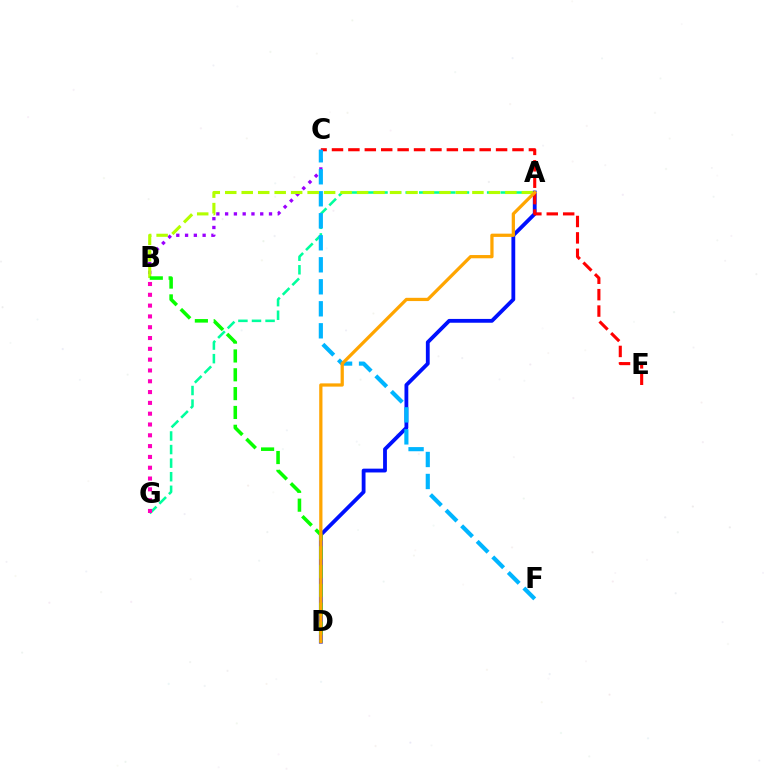{('A', 'G'): [{'color': '#00ff9d', 'line_style': 'dashed', 'thickness': 1.84}], ('A', 'D'): [{'color': '#0010ff', 'line_style': 'solid', 'thickness': 2.75}, {'color': '#ffa500', 'line_style': 'solid', 'thickness': 2.34}], ('C', 'E'): [{'color': '#ff0000', 'line_style': 'dashed', 'thickness': 2.23}], ('B', 'C'): [{'color': '#9b00ff', 'line_style': 'dotted', 'thickness': 2.38}], ('C', 'F'): [{'color': '#00b5ff', 'line_style': 'dashed', 'thickness': 2.99}], ('B', 'G'): [{'color': '#ff00bd', 'line_style': 'dotted', 'thickness': 2.94}], ('A', 'B'): [{'color': '#b3ff00', 'line_style': 'dashed', 'thickness': 2.24}], ('B', 'D'): [{'color': '#08ff00', 'line_style': 'dashed', 'thickness': 2.56}]}